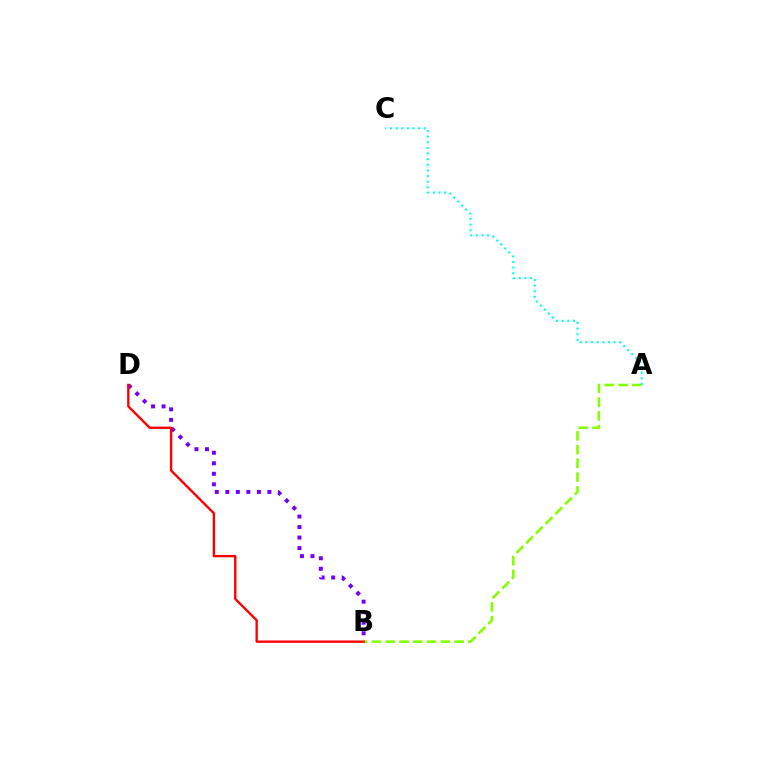{('B', 'D'): [{'color': '#7200ff', 'line_style': 'dotted', 'thickness': 2.86}, {'color': '#ff0000', 'line_style': 'solid', 'thickness': 1.71}], ('A', 'B'): [{'color': '#84ff00', 'line_style': 'dashed', 'thickness': 1.87}], ('A', 'C'): [{'color': '#00fff6', 'line_style': 'dotted', 'thickness': 1.53}]}